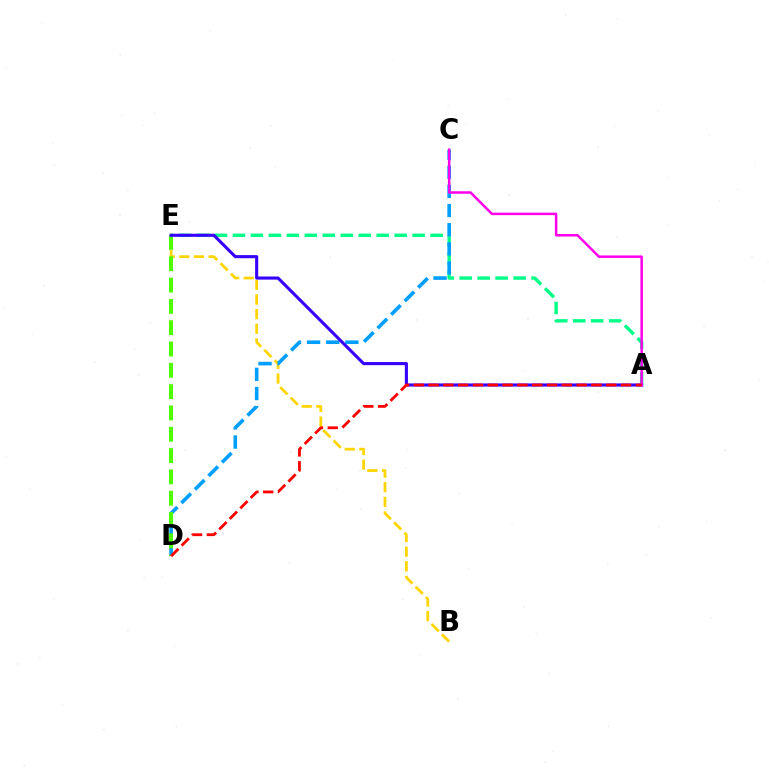{('A', 'E'): [{'color': '#00ff86', 'line_style': 'dashed', 'thickness': 2.44}, {'color': '#3700ff', 'line_style': 'solid', 'thickness': 2.24}], ('B', 'E'): [{'color': '#ffd500', 'line_style': 'dashed', 'thickness': 1.99}], ('C', 'D'): [{'color': '#009eff', 'line_style': 'dashed', 'thickness': 2.6}], ('D', 'E'): [{'color': '#4fff00', 'line_style': 'dashed', 'thickness': 2.9}], ('A', 'C'): [{'color': '#ff00ed', 'line_style': 'solid', 'thickness': 1.8}], ('A', 'D'): [{'color': '#ff0000', 'line_style': 'dashed', 'thickness': 2.01}]}